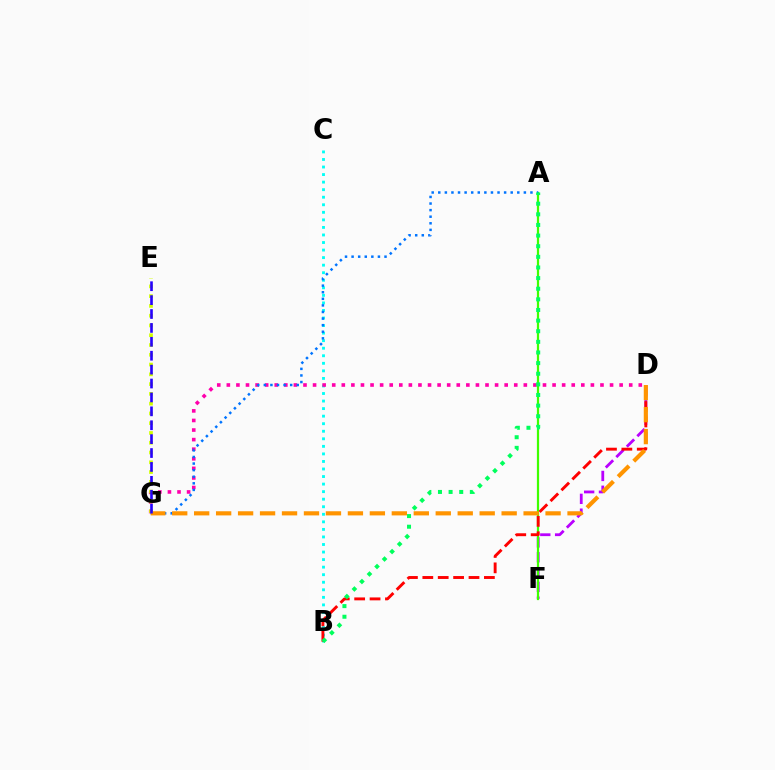{('B', 'C'): [{'color': '#00fff6', 'line_style': 'dotted', 'thickness': 2.05}], ('D', 'F'): [{'color': '#b900ff', 'line_style': 'dashed', 'thickness': 2.01}], ('D', 'G'): [{'color': '#ff00ac', 'line_style': 'dotted', 'thickness': 2.6}, {'color': '#ff9400', 'line_style': 'dashed', 'thickness': 2.98}], ('A', 'F'): [{'color': '#3dff00', 'line_style': 'solid', 'thickness': 1.61}], ('B', 'D'): [{'color': '#ff0000', 'line_style': 'dashed', 'thickness': 2.09}], ('A', 'G'): [{'color': '#0074ff', 'line_style': 'dotted', 'thickness': 1.79}], ('E', 'G'): [{'color': '#d1ff00', 'line_style': 'dotted', 'thickness': 2.66}, {'color': '#2500ff', 'line_style': 'dashed', 'thickness': 1.89}], ('A', 'B'): [{'color': '#00ff5c', 'line_style': 'dotted', 'thickness': 2.89}]}